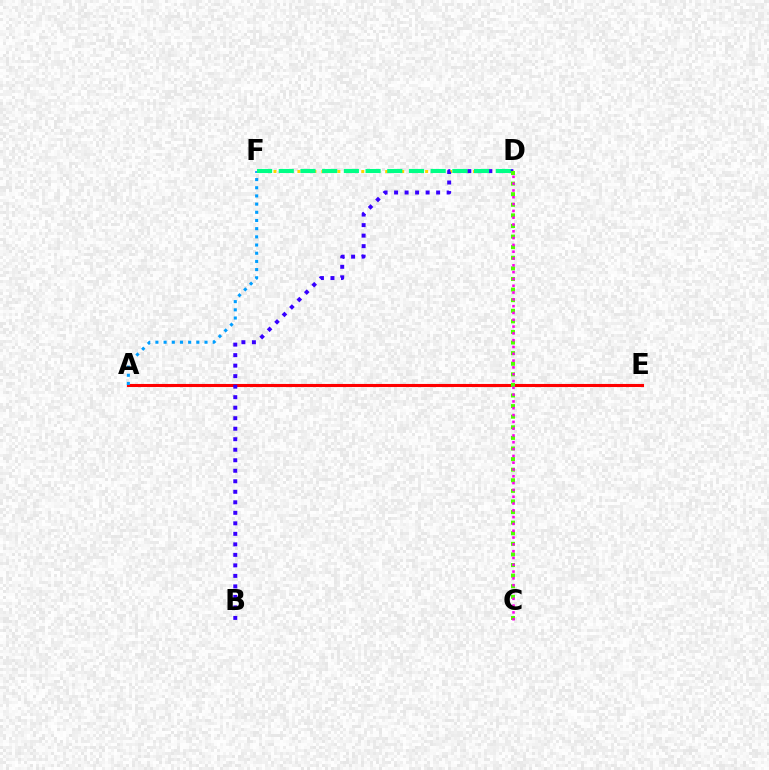{('D', 'F'): [{'color': '#ffd500', 'line_style': 'dotted', 'thickness': 2.17}, {'color': '#00ff86', 'line_style': 'dashed', 'thickness': 2.95}], ('A', 'E'): [{'color': '#ff0000', 'line_style': 'solid', 'thickness': 2.22}], ('B', 'D'): [{'color': '#3700ff', 'line_style': 'dotted', 'thickness': 2.86}], ('A', 'F'): [{'color': '#009eff', 'line_style': 'dotted', 'thickness': 2.22}], ('C', 'D'): [{'color': '#4fff00', 'line_style': 'dotted', 'thickness': 2.88}, {'color': '#ff00ed', 'line_style': 'dotted', 'thickness': 1.85}]}